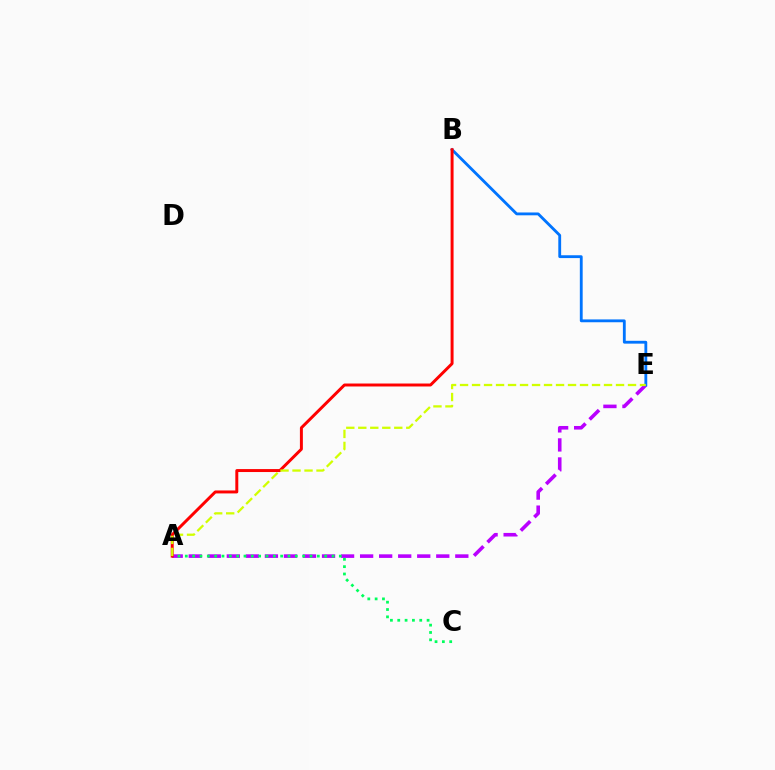{('A', 'E'): [{'color': '#b900ff', 'line_style': 'dashed', 'thickness': 2.59}, {'color': '#d1ff00', 'line_style': 'dashed', 'thickness': 1.63}], ('B', 'E'): [{'color': '#0074ff', 'line_style': 'solid', 'thickness': 2.04}], ('A', 'C'): [{'color': '#00ff5c', 'line_style': 'dotted', 'thickness': 1.99}], ('A', 'B'): [{'color': '#ff0000', 'line_style': 'solid', 'thickness': 2.13}]}